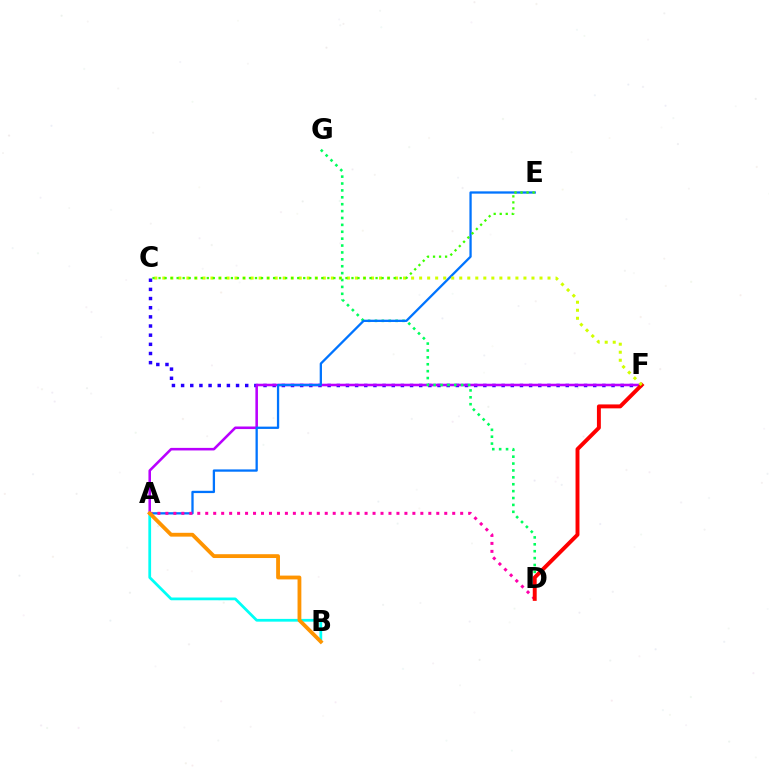{('C', 'F'): [{'color': '#2500ff', 'line_style': 'dotted', 'thickness': 2.49}, {'color': '#d1ff00', 'line_style': 'dotted', 'thickness': 2.18}], ('A', 'F'): [{'color': '#b900ff', 'line_style': 'solid', 'thickness': 1.85}], ('D', 'G'): [{'color': '#00ff5c', 'line_style': 'dotted', 'thickness': 1.87}], ('A', 'E'): [{'color': '#0074ff', 'line_style': 'solid', 'thickness': 1.65}], ('A', 'D'): [{'color': '#ff00ac', 'line_style': 'dotted', 'thickness': 2.16}], ('D', 'F'): [{'color': '#ff0000', 'line_style': 'solid', 'thickness': 2.82}], ('A', 'B'): [{'color': '#00fff6', 'line_style': 'solid', 'thickness': 1.98}, {'color': '#ff9400', 'line_style': 'solid', 'thickness': 2.75}], ('C', 'E'): [{'color': '#3dff00', 'line_style': 'dotted', 'thickness': 1.64}]}